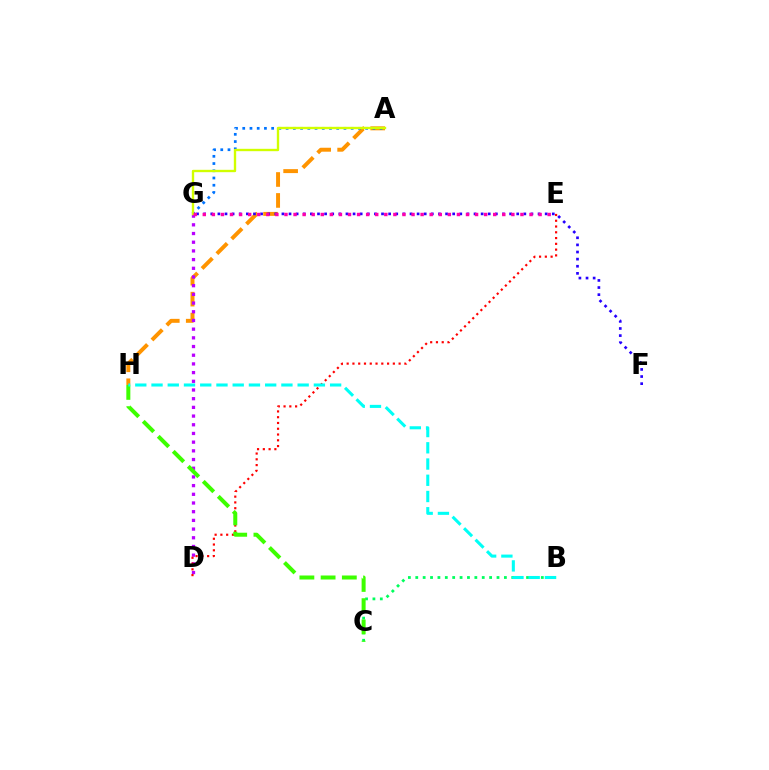{('A', 'H'): [{'color': '#ff9400', 'line_style': 'dashed', 'thickness': 2.85}], ('A', 'G'): [{'color': '#0074ff', 'line_style': 'dotted', 'thickness': 1.96}, {'color': '#d1ff00', 'line_style': 'solid', 'thickness': 1.7}], ('D', 'G'): [{'color': '#b900ff', 'line_style': 'dotted', 'thickness': 2.36}], ('B', 'C'): [{'color': '#00ff5c', 'line_style': 'dotted', 'thickness': 2.01}], ('D', 'E'): [{'color': '#ff0000', 'line_style': 'dotted', 'thickness': 1.57}], ('F', 'G'): [{'color': '#2500ff', 'line_style': 'dotted', 'thickness': 1.93}], ('C', 'H'): [{'color': '#3dff00', 'line_style': 'dashed', 'thickness': 2.88}], ('E', 'G'): [{'color': '#ff00ac', 'line_style': 'dotted', 'thickness': 2.47}], ('B', 'H'): [{'color': '#00fff6', 'line_style': 'dashed', 'thickness': 2.21}]}